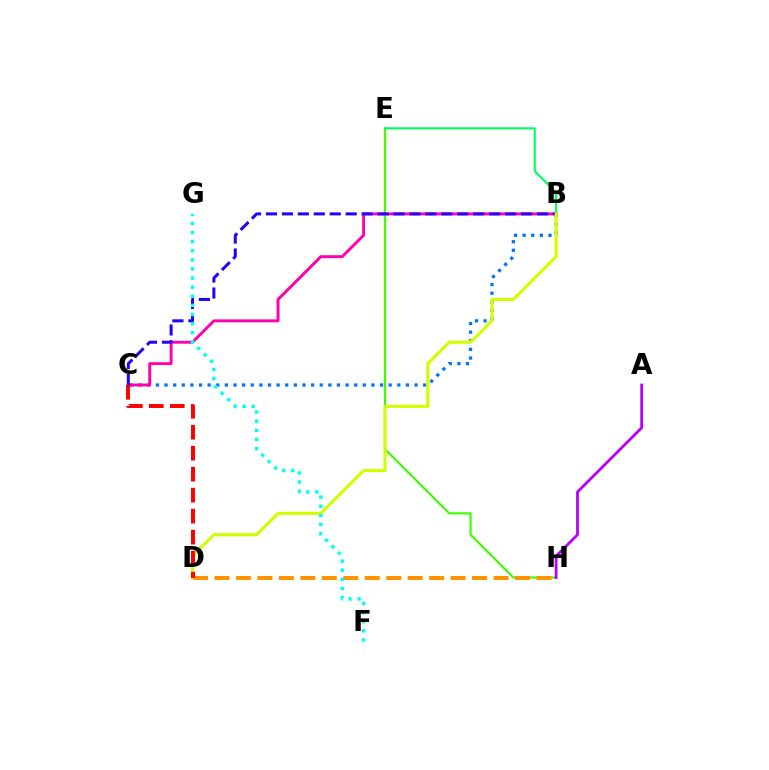{('E', 'H'): [{'color': '#3dff00', 'line_style': 'solid', 'thickness': 1.56}], ('B', 'E'): [{'color': '#00ff5c', 'line_style': 'solid', 'thickness': 1.52}], ('D', 'H'): [{'color': '#ff9400', 'line_style': 'dashed', 'thickness': 2.92}], ('B', 'C'): [{'color': '#0074ff', 'line_style': 'dotted', 'thickness': 2.34}, {'color': '#ff00ac', 'line_style': 'solid', 'thickness': 2.1}, {'color': '#2500ff', 'line_style': 'dashed', 'thickness': 2.17}], ('B', 'D'): [{'color': '#d1ff00', 'line_style': 'solid', 'thickness': 2.25}], ('F', 'G'): [{'color': '#00fff6', 'line_style': 'dotted', 'thickness': 2.48}], ('C', 'D'): [{'color': '#ff0000', 'line_style': 'dashed', 'thickness': 2.85}], ('A', 'H'): [{'color': '#b900ff', 'line_style': 'solid', 'thickness': 2.01}]}